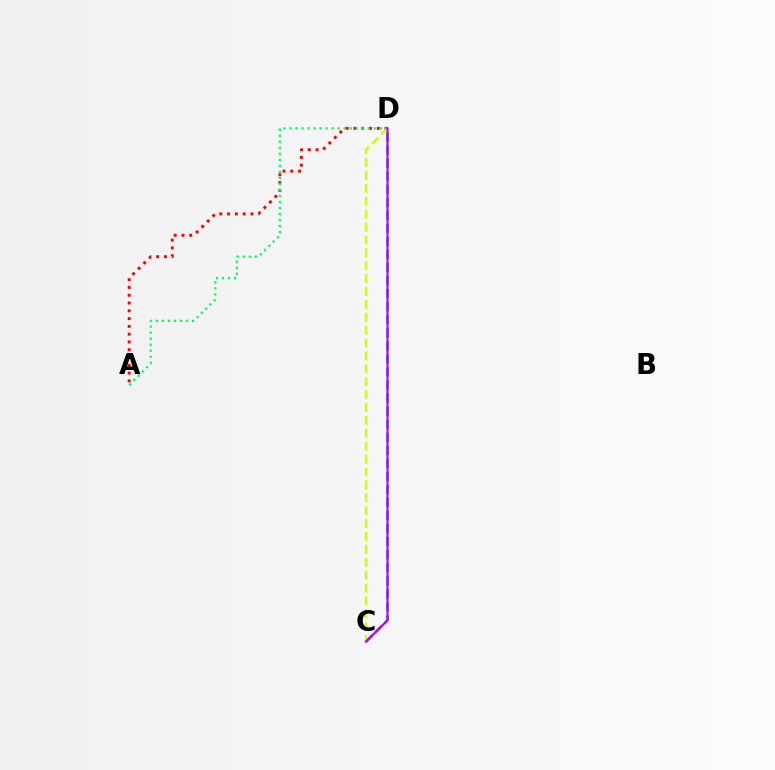{('A', 'D'): [{'color': '#ff0000', 'line_style': 'dotted', 'thickness': 2.11}, {'color': '#00ff5c', 'line_style': 'dotted', 'thickness': 1.64}], ('C', 'D'): [{'color': '#d1ff00', 'line_style': 'dashed', 'thickness': 1.75}, {'color': '#0074ff', 'line_style': 'dashed', 'thickness': 1.77}, {'color': '#b900ff', 'line_style': 'solid', 'thickness': 1.52}]}